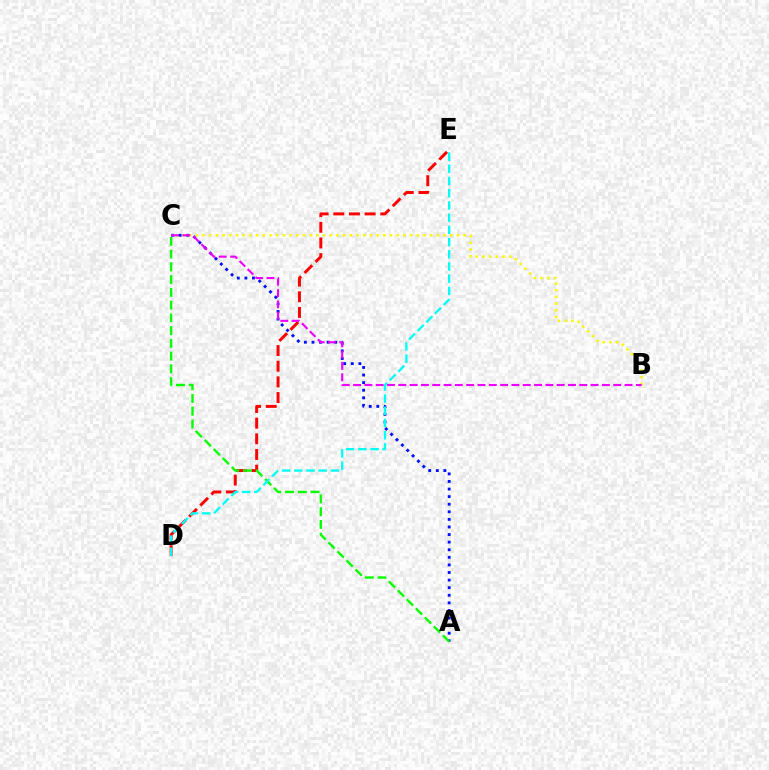{('A', 'C'): [{'color': '#0010ff', 'line_style': 'dotted', 'thickness': 2.06}, {'color': '#08ff00', 'line_style': 'dashed', 'thickness': 1.73}], ('D', 'E'): [{'color': '#ff0000', 'line_style': 'dashed', 'thickness': 2.13}, {'color': '#00fff6', 'line_style': 'dashed', 'thickness': 1.66}], ('B', 'C'): [{'color': '#fcf500', 'line_style': 'dotted', 'thickness': 1.82}, {'color': '#ee00ff', 'line_style': 'dashed', 'thickness': 1.54}]}